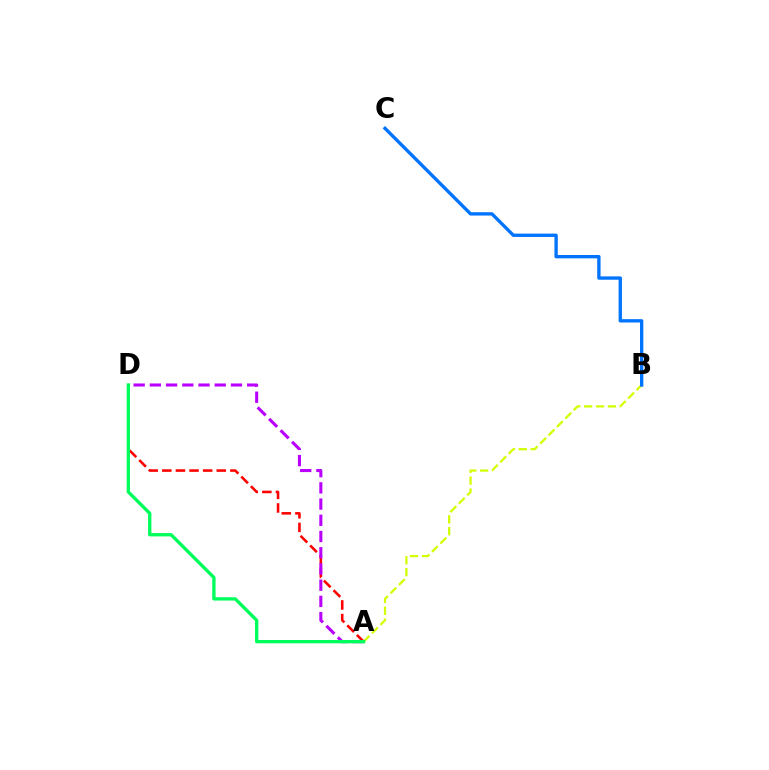{('A', 'D'): [{'color': '#ff0000', 'line_style': 'dashed', 'thickness': 1.85}, {'color': '#b900ff', 'line_style': 'dashed', 'thickness': 2.2}, {'color': '#00ff5c', 'line_style': 'solid', 'thickness': 2.4}], ('A', 'B'): [{'color': '#d1ff00', 'line_style': 'dashed', 'thickness': 1.61}], ('B', 'C'): [{'color': '#0074ff', 'line_style': 'solid', 'thickness': 2.41}]}